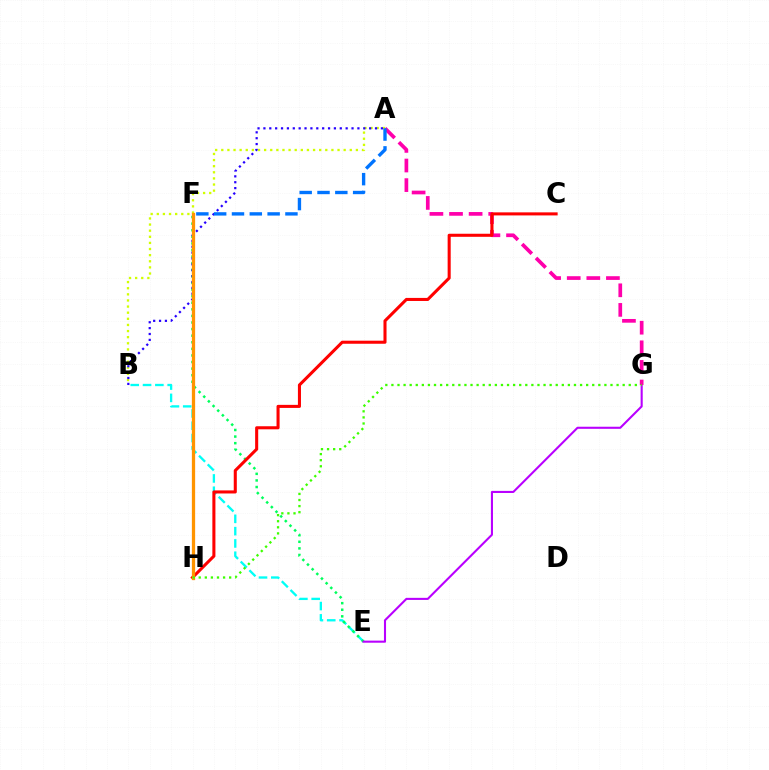{('B', 'E'): [{'color': '#00fff6', 'line_style': 'dashed', 'thickness': 1.67}], ('E', 'F'): [{'color': '#00ff5c', 'line_style': 'dotted', 'thickness': 1.79}], ('A', 'B'): [{'color': '#d1ff00', 'line_style': 'dotted', 'thickness': 1.66}, {'color': '#2500ff', 'line_style': 'dotted', 'thickness': 1.6}], ('E', 'G'): [{'color': '#b900ff', 'line_style': 'solid', 'thickness': 1.5}], ('A', 'G'): [{'color': '#ff00ac', 'line_style': 'dashed', 'thickness': 2.66}], ('C', 'H'): [{'color': '#ff0000', 'line_style': 'solid', 'thickness': 2.2}], ('F', 'H'): [{'color': '#ff9400', 'line_style': 'solid', 'thickness': 2.35}], ('A', 'F'): [{'color': '#0074ff', 'line_style': 'dashed', 'thickness': 2.42}], ('G', 'H'): [{'color': '#3dff00', 'line_style': 'dotted', 'thickness': 1.65}]}